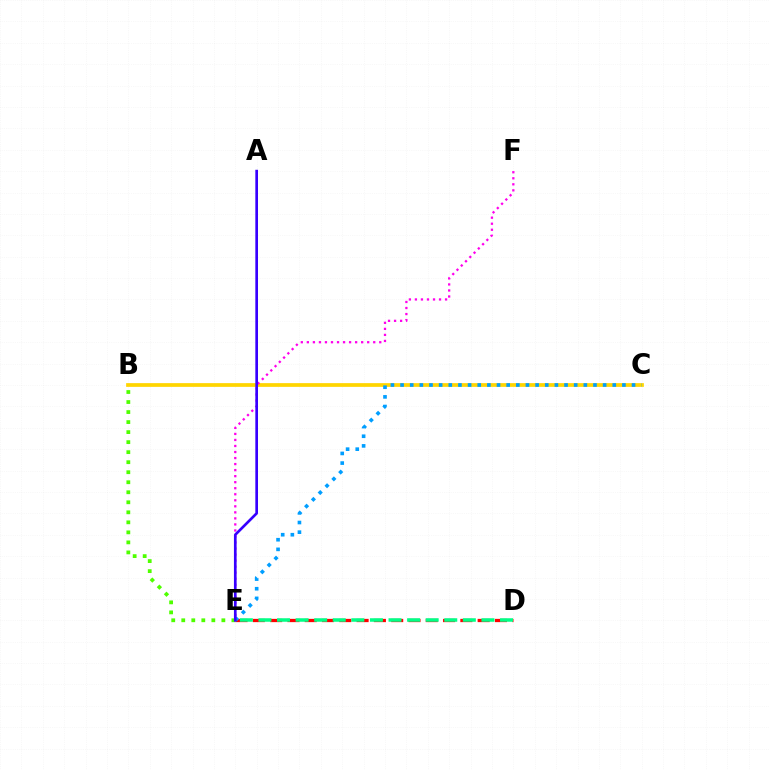{('B', 'E'): [{'color': '#4fff00', 'line_style': 'dotted', 'thickness': 2.72}], ('D', 'E'): [{'color': '#ff0000', 'line_style': 'dashed', 'thickness': 2.35}, {'color': '#00ff86', 'line_style': 'dashed', 'thickness': 2.52}], ('B', 'C'): [{'color': '#ffd500', 'line_style': 'solid', 'thickness': 2.69}], ('E', 'F'): [{'color': '#ff00ed', 'line_style': 'dotted', 'thickness': 1.64}], ('C', 'E'): [{'color': '#009eff', 'line_style': 'dotted', 'thickness': 2.62}], ('A', 'E'): [{'color': '#3700ff', 'line_style': 'solid', 'thickness': 1.93}]}